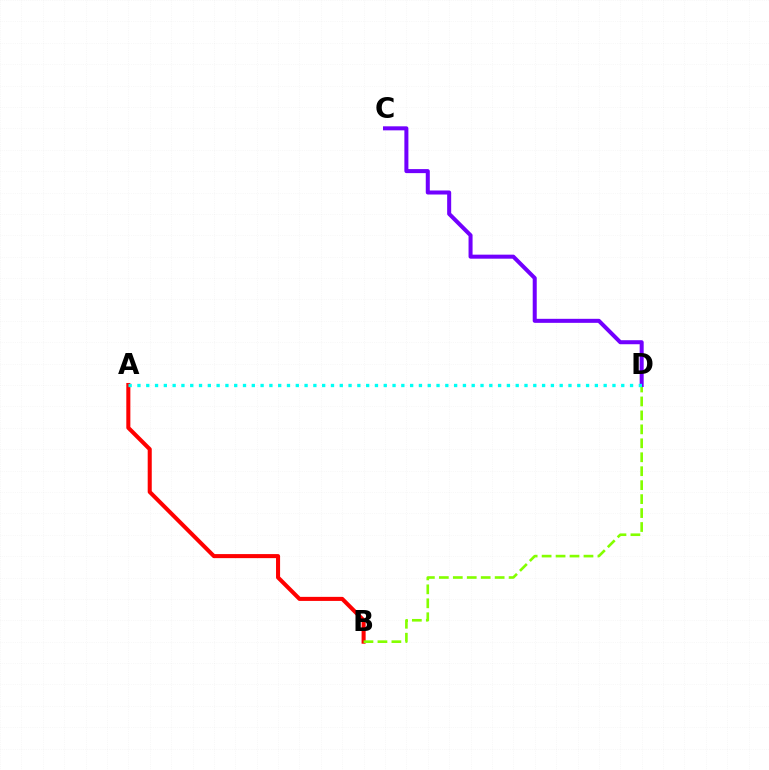{('A', 'B'): [{'color': '#ff0000', 'line_style': 'solid', 'thickness': 2.92}], ('B', 'D'): [{'color': '#84ff00', 'line_style': 'dashed', 'thickness': 1.9}], ('C', 'D'): [{'color': '#7200ff', 'line_style': 'solid', 'thickness': 2.9}], ('A', 'D'): [{'color': '#00fff6', 'line_style': 'dotted', 'thickness': 2.39}]}